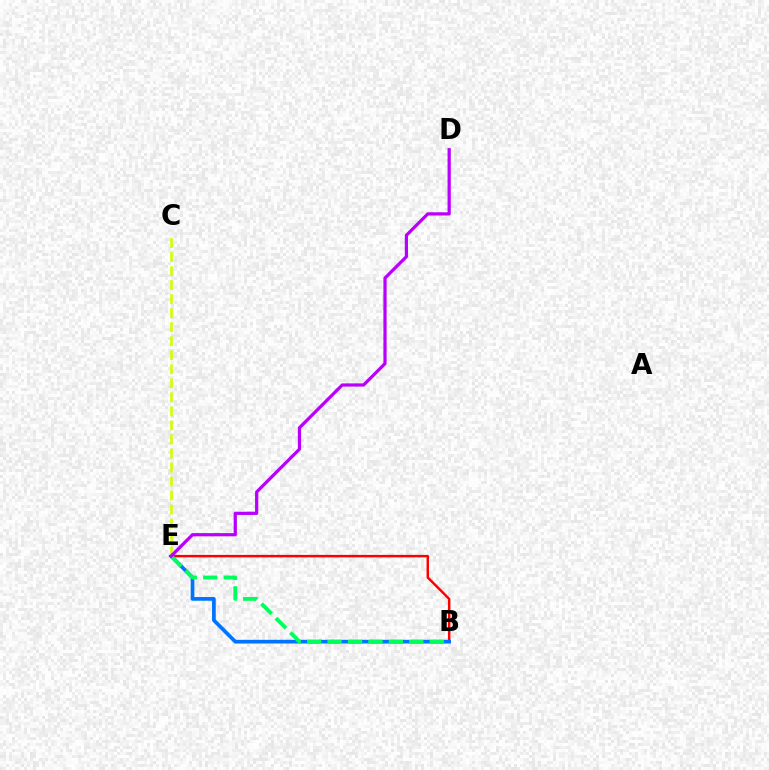{('B', 'E'): [{'color': '#ff0000', 'line_style': 'solid', 'thickness': 1.78}, {'color': '#0074ff', 'line_style': 'solid', 'thickness': 2.66}, {'color': '#00ff5c', 'line_style': 'dashed', 'thickness': 2.78}], ('C', 'E'): [{'color': '#d1ff00', 'line_style': 'dashed', 'thickness': 1.91}], ('D', 'E'): [{'color': '#b900ff', 'line_style': 'solid', 'thickness': 2.32}]}